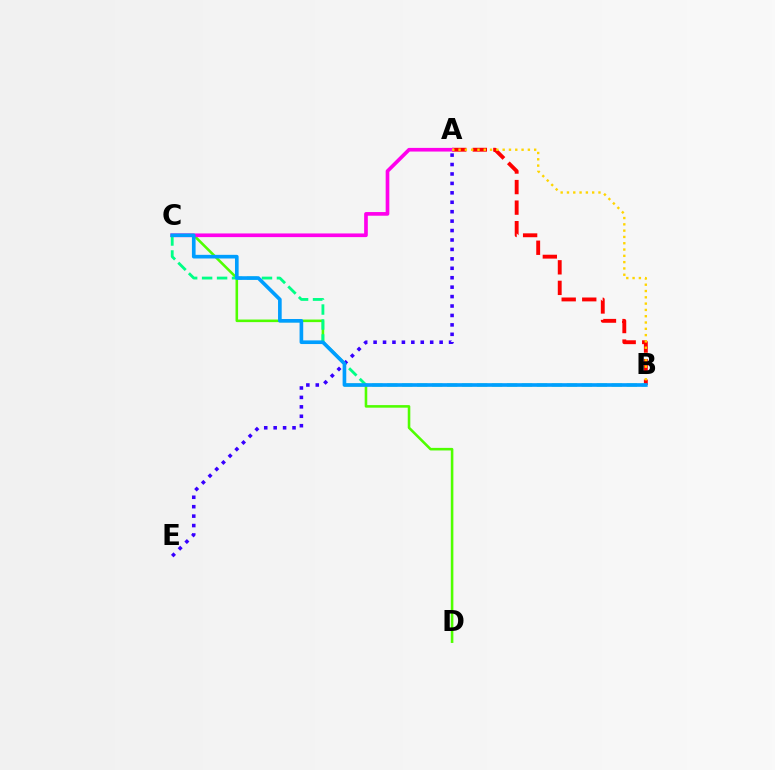{('A', 'B'): [{'color': '#ff0000', 'line_style': 'dashed', 'thickness': 2.79}, {'color': '#ffd500', 'line_style': 'dotted', 'thickness': 1.71}], ('C', 'D'): [{'color': '#4fff00', 'line_style': 'solid', 'thickness': 1.86}], ('A', 'C'): [{'color': '#ff00ed', 'line_style': 'solid', 'thickness': 2.64}], ('B', 'C'): [{'color': '#00ff86', 'line_style': 'dashed', 'thickness': 2.03}, {'color': '#009eff', 'line_style': 'solid', 'thickness': 2.63}], ('A', 'E'): [{'color': '#3700ff', 'line_style': 'dotted', 'thickness': 2.56}]}